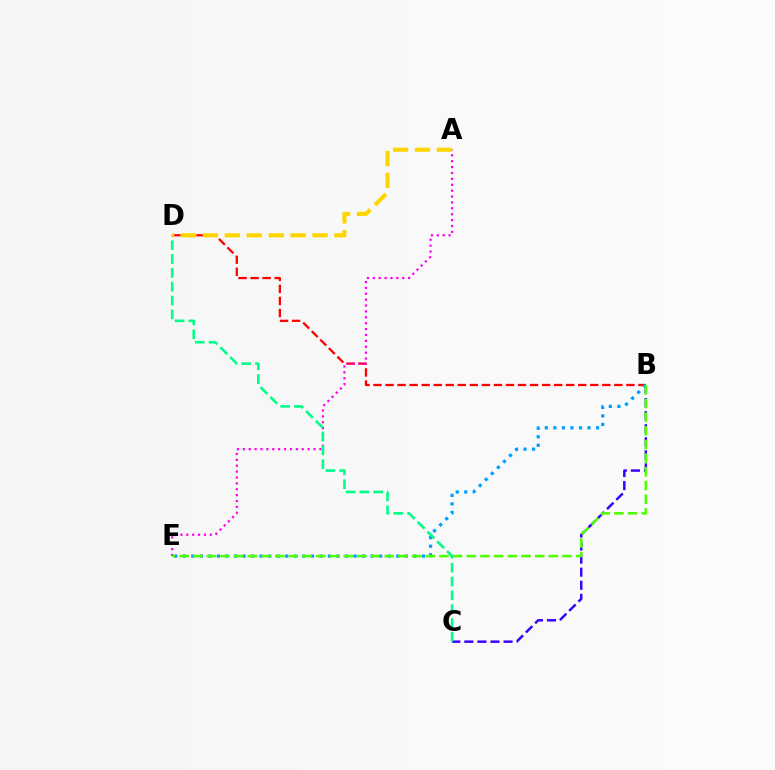{('B', 'D'): [{'color': '#ff0000', 'line_style': 'dashed', 'thickness': 1.64}], ('B', 'C'): [{'color': '#3700ff', 'line_style': 'dashed', 'thickness': 1.77}], ('A', 'E'): [{'color': '#ff00ed', 'line_style': 'dotted', 'thickness': 1.6}], ('B', 'E'): [{'color': '#009eff', 'line_style': 'dotted', 'thickness': 2.32}, {'color': '#4fff00', 'line_style': 'dashed', 'thickness': 1.86}], ('C', 'D'): [{'color': '#00ff86', 'line_style': 'dashed', 'thickness': 1.88}], ('A', 'D'): [{'color': '#ffd500', 'line_style': 'dashed', 'thickness': 2.98}]}